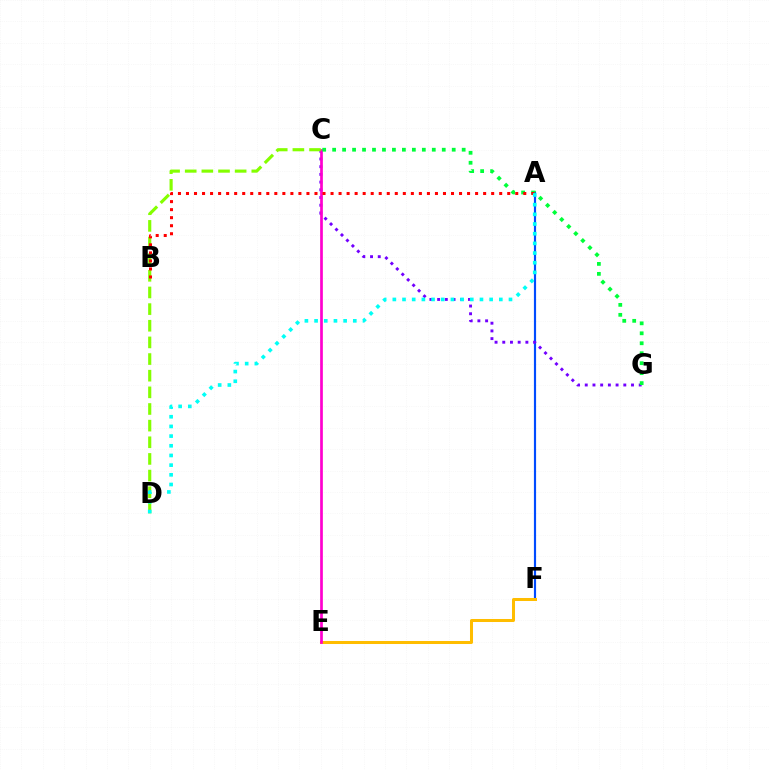{('A', 'F'): [{'color': '#004bff', 'line_style': 'solid', 'thickness': 1.56}], ('E', 'F'): [{'color': '#ffbd00', 'line_style': 'solid', 'thickness': 2.17}], ('C', 'G'): [{'color': '#7200ff', 'line_style': 'dotted', 'thickness': 2.09}, {'color': '#00ff39', 'line_style': 'dotted', 'thickness': 2.71}], ('C', 'E'): [{'color': '#ff00cf', 'line_style': 'solid', 'thickness': 1.95}], ('C', 'D'): [{'color': '#84ff00', 'line_style': 'dashed', 'thickness': 2.26}], ('A', 'B'): [{'color': '#ff0000', 'line_style': 'dotted', 'thickness': 2.18}], ('A', 'D'): [{'color': '#00fff6', 'line_style': 'dotted', 'thickness': 2.63}]}